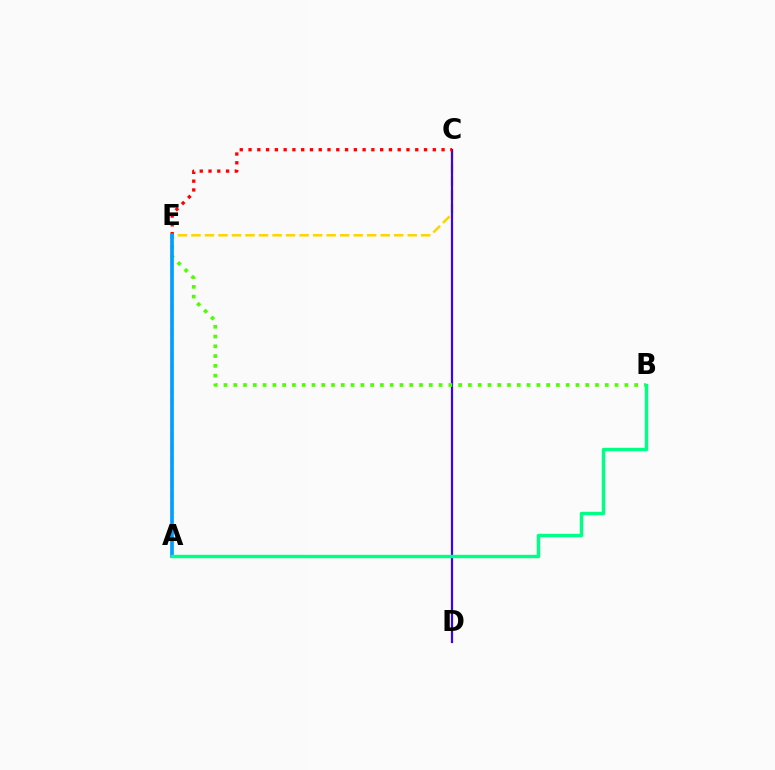{('A', 'E'): [{'color': '#ff00ed', 'line_style': 'dashed', 'thickness': 1.58}, {'color': '#009eff', 'line_style': 'solid', 'thickness': 2.63}], ('C', 'E'): [{'color': '#ffd500', 'line_style': 'dashed', 'thickness': 1.84}, {'color': '#ff0000', 'line_style': 'dotted', 'thickness': 2.38}], ('C', 'D'): [{'color': '#3700ff', 'line_style': 'solid', 'thickness': 1.58}], ('B', 'E'): [{'color': '#4fff00', 'line_style': 'dotted', 'thickness': 2.66}], ('A', 'B'): [{'color': '#00ff86', 'line_style': 'solid', 'thickness': 2.47}]}